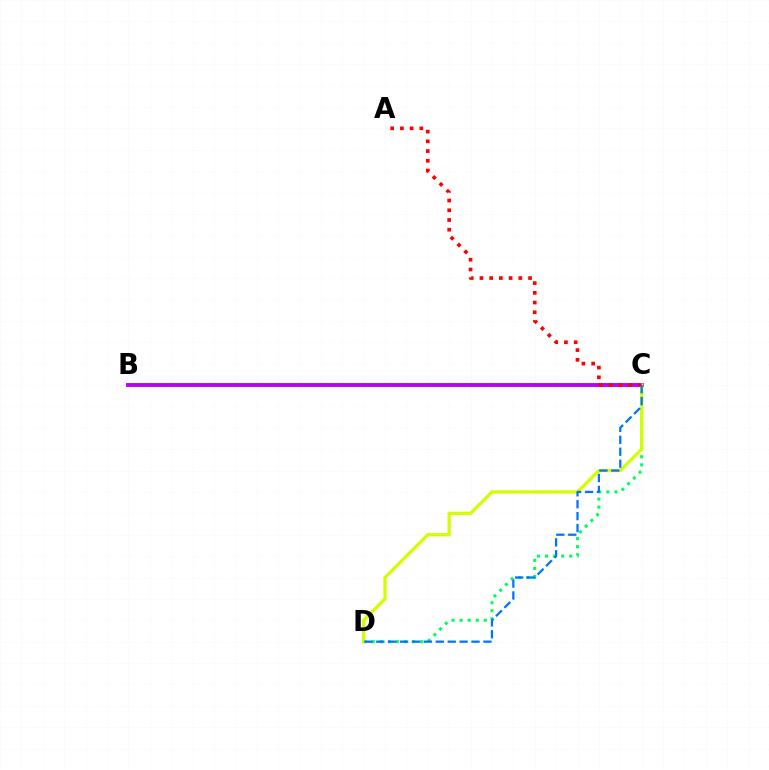{('B', 'C'): [{'color': '#b900ff', 'line_style': 'solid', 'thickness': 2.8}], ('C', 'D'): [{'color': '#00ff5c', 'line_style': 'dotted', 'thickness': 2.19}, {'color': '#d1ff00', 'line_style': 'solid', 'thickness': 2.35}, {'color': '#0074ff', 'line_style': 'dashed', 'thickness': 1.62}], ('A', 'C'): [{'color': '#ff0000', 'line_style': 'dotted', 'thickness': 2.64}]}